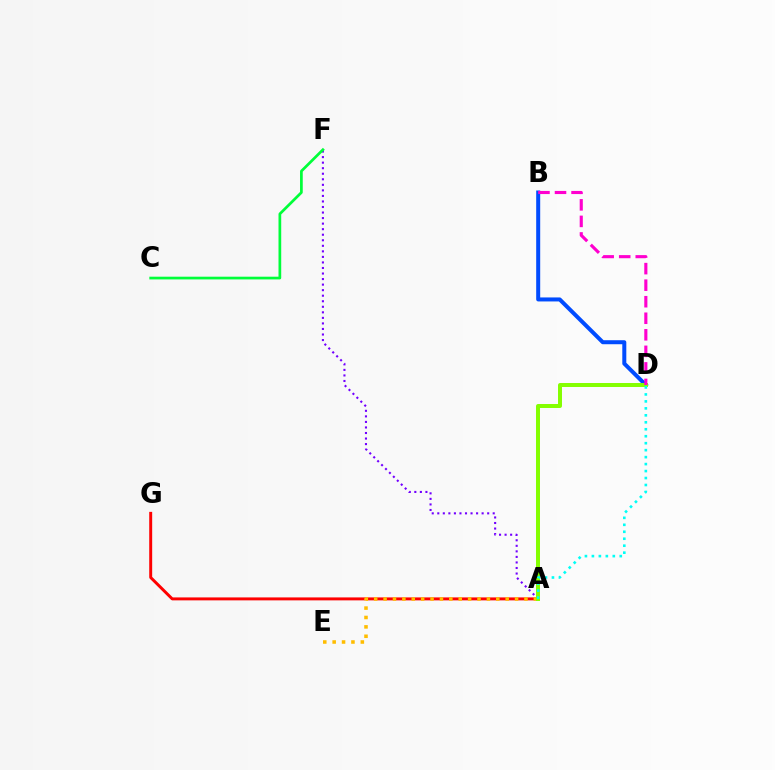{('A', 'G'): [{'color': '#ff0000', 'line_style': 'solid', 'thickness': 2.12}], ('A', 'E'): [{'color': '#ffbd00', 'line_style': 'dotted', 'thickness': 2.55}], ('A', 'F'): [{'color': '#7200ff', 'line_style': 'dotted', 'thickness': 1.51}], ('B', 'D'): [{'color': '#004bff', 'line_style': 'solid', 'thickness': 2.89}, {'color': '#ff00cf', 'line_style': 'dashed', 'thickness': 2.25}], ('A', 'D'): [{'color': '#84ff00', 'line_style': 'solid', 'thickness': 2.86}, {'color': '#00fff6', 'line_style': 'dotted', 'thickness': 1.89}], ('C', 'F'): [{'color': '#00ff39', 'line_style': 'solid', 'thickness': 1.95}]}